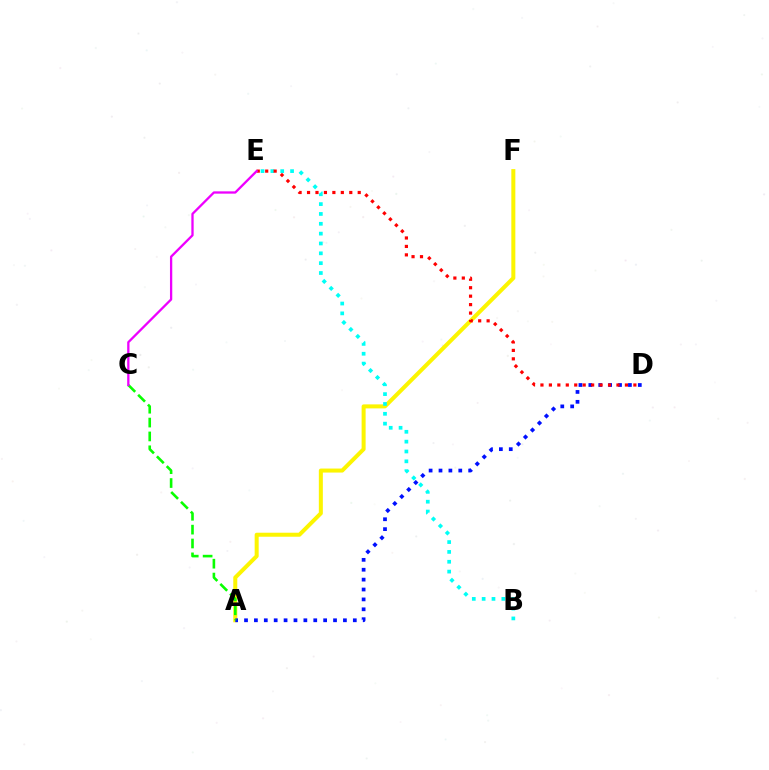{('A', 'F'): [{'color': '#fcf500', 'line_style': 'solid', 'thickness': 2.89}], ('A', 'D'): [{'color': '#0010ff', 'line_style': 'dotted', 'thickness': 2.69}], ('B', 'E'): [{'color': '#00fff6', 'line_style': 'dotted', 'thickness': 2.67}], ('D', 'E'): [{'color': '#ff0000', 'line_style': 'dotted', 'thickness': 2.3}], ('A', 'C'): [{'color': '#08ff00', 'line_style': 'dashed', 'thickness': 1.88}], ('C', 'E'): [{'color': '#ee00ff', 'line_style': 'solid', 'thickness': 1.65}]}